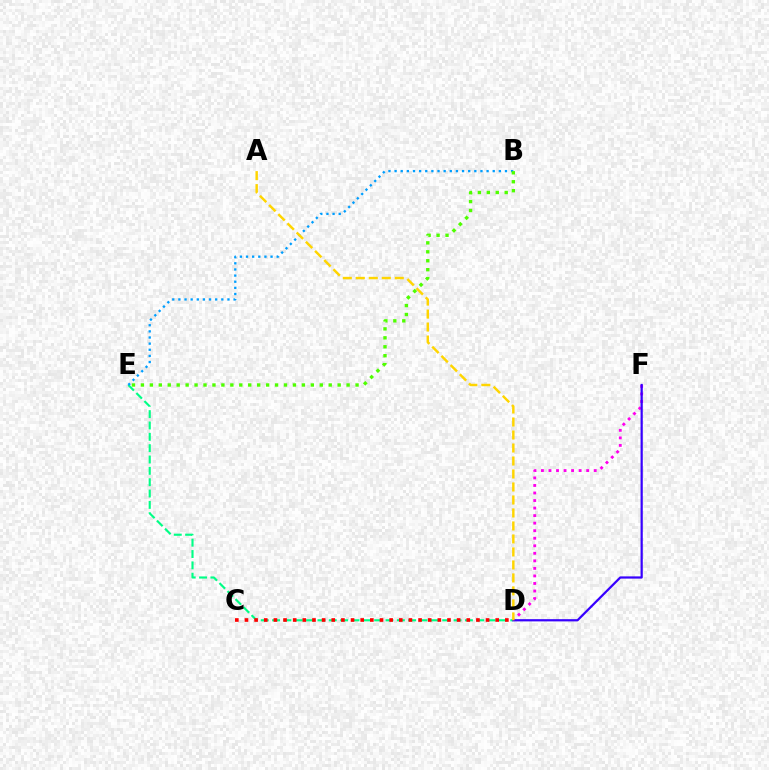{('D', 'E'): [{'color': '#00ff86', 'line_style': 'dashed', 'thickness': 1.54}], ('D', 'F'): [{'color': '#ff00ed', 'line_style': 'dotted', 'thickness': 2.05}, {'color': '#3700ff', 'line_style': 'solid', 'thickness': 1.6}], ('B', 'E'): [{'color': '#009eff', 'line_style': 'dotted', 'thickness': 1.67}, {'color': '#4fff00', 'line_style': 'dotted', 'thickness': 2.43}], ('C', 'D'): [{'color': '#ff0000', 'line_style': 'dotted', 'thickness': 2.62}], ('A', 'D'): [{'color': '#ffd500', 'line_style': 'dashed', 'thickness': 1.77}]}